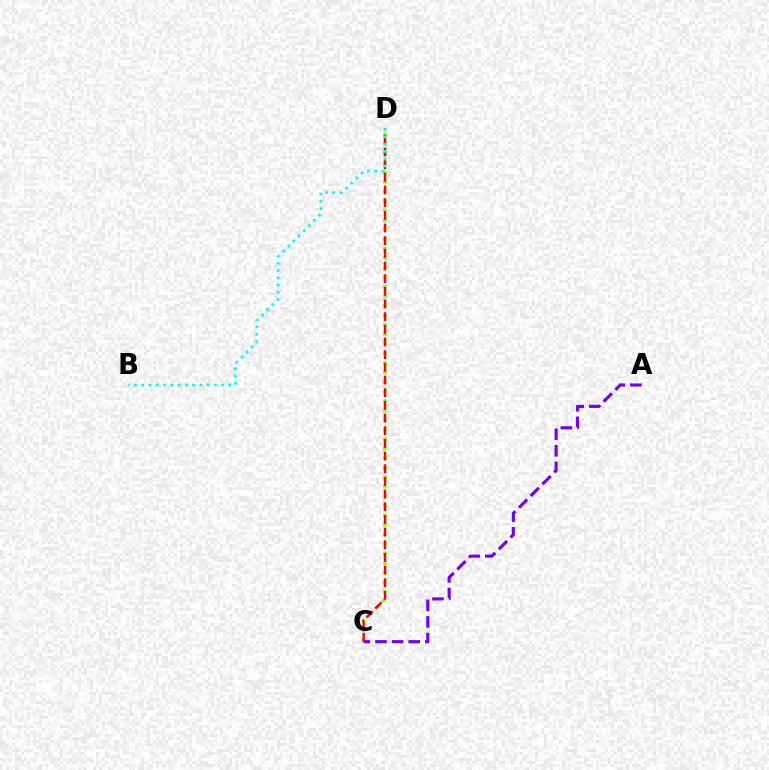{('C', 'D'): [{'color': '#84ff00', 'line_style': 'dotted', 'thickness': 2.59}, {'color': '#ff0000', 'line_style': 'dashed', 'thickness': 1.72}], ('A', 'C'): [{'color': '#7200ff', 'line_style': 'dashed', 'thickness': 2.26}], ('B', 'D'): [{'color': '#00fff6', 'line_style': 'dotted', 'thickness': 1.97}]}